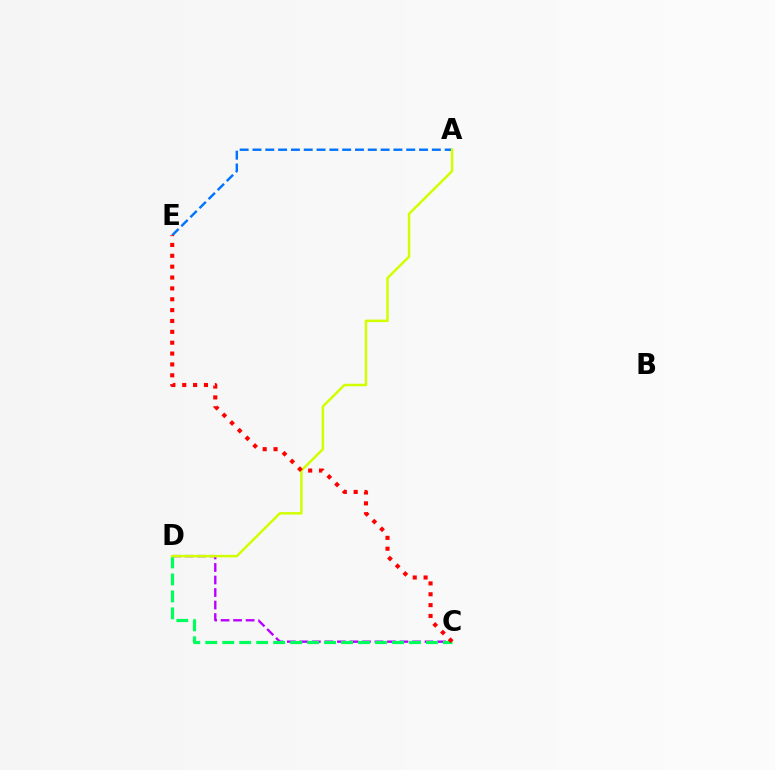{('C', 'D'): [{'color': '#b900ff', 'line_style': 'dashed', 'thickness': 1.7}, {'color': '#00ff5c', 'line_style': 'dashed', 'thickness': 2.31}], ('A', 'E'): [{'color': '#0074ff', 'line_style': 'dashed', 'thickness': 1.74}], ('A', 'D'): [{'color': '#d1ff00', 'line_style': 'solid', 'thickness': 1.8}], ('C', 'E'): [{'color': '#ff0000', 'line_style': 'dotted', 'thickness': 2.95}]}